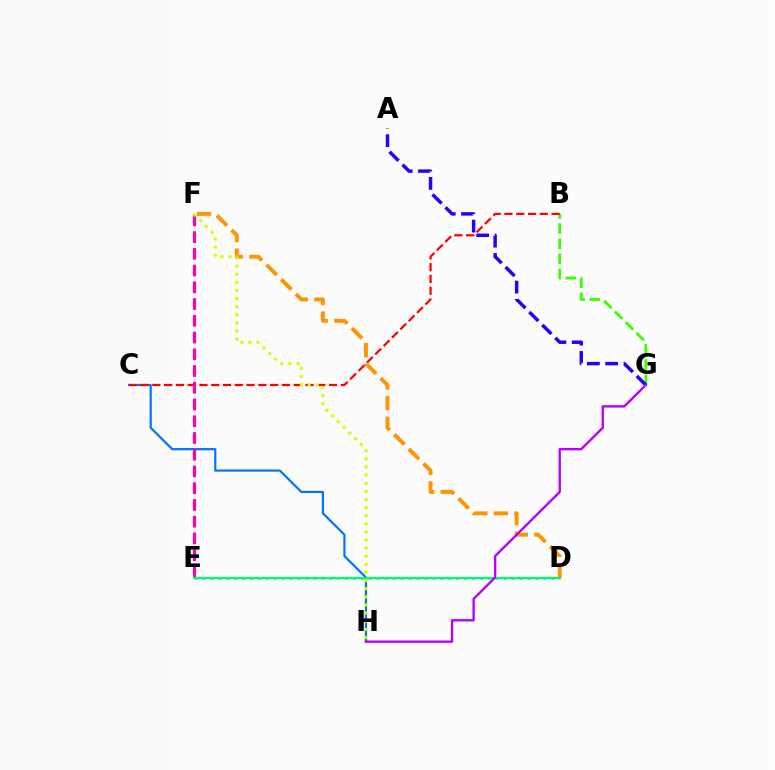{('B', 'G'): [{'color': '#3dff00', 'line_style': 'dashed', 'thickness': 2.06}], ('D', 'E'): [{'color': '#00fff6', 'line_style': 'dotted', 'thickness': 2.15}, {'color': '#00ff5c', 'line_style': 'solid', 'thickness': 1.5}], ('C', 'H'): [{'color': '#0074ff', 'line_style': 'solid', 'thickness': 1.59}], ('A', 'G'): [{'color': '#2500ff', 'line_style': 'dashed', 'thickness': 2.49}], ('B', 'C'): [{'color': '#ff0000', 'line_style': 'dashed', 'thickness': 1.6}], ('E', 'F'): [{'color': '#ff00ac', 'line_style': 'dashed', 'thickness': 2.27}], ('D', 'F'): [{'color': '#ff9400', 'line_style': 'dashed', 'thickness': 2.81}], ('F', 'H'): [{'color': '#d1ff00', 'line_style': 'dotted', 'thickness': 2.21}], ('G', 'H'): [{'color': '#b900ff', 'line_style': 'solid', 'thickness': 1.7}]}